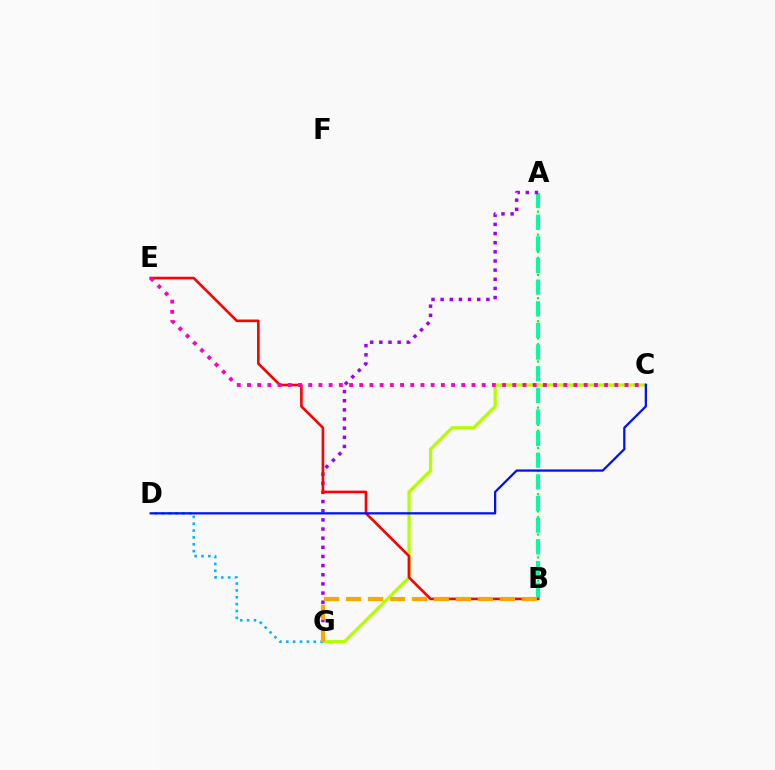{('A', 'B'): [{'color': '#08ff00', 'line_style': 'dotted', 'thickness': 1.57}, {'color': '#00ff9d', 'line_style': 'dashed', 'thickness': 2.94}], ('A', 'G'): [{'color': '#9b00ff', 'line_style': 'dotted', 'thickness': 2.49}], ('C', 'G'): [{'color': '#b3ff00', 'line_style': 'solid', 'thickness': 2.34}], ('D', 'G'): [{'color': '#00b5ff', 'line_style': 'dotted', 'thickness': 1.86}], ('B', 'E'): [{'color': '#ff0000', 'line_style': 'solid', 'thickness': 1.89}], ('C', 'E'): [{'color': '#ff00bd', 'line_style': 'dotted', 'thickness': 2.77}], ('B', 'G'): [{'color': '#ffa500', 'line_style': 'dashed', 'thickness': 2.98}], ('C', 'D'): [{'color': '#0010ff', 'line_style': 'solid', 'thickness': 1.63}]}